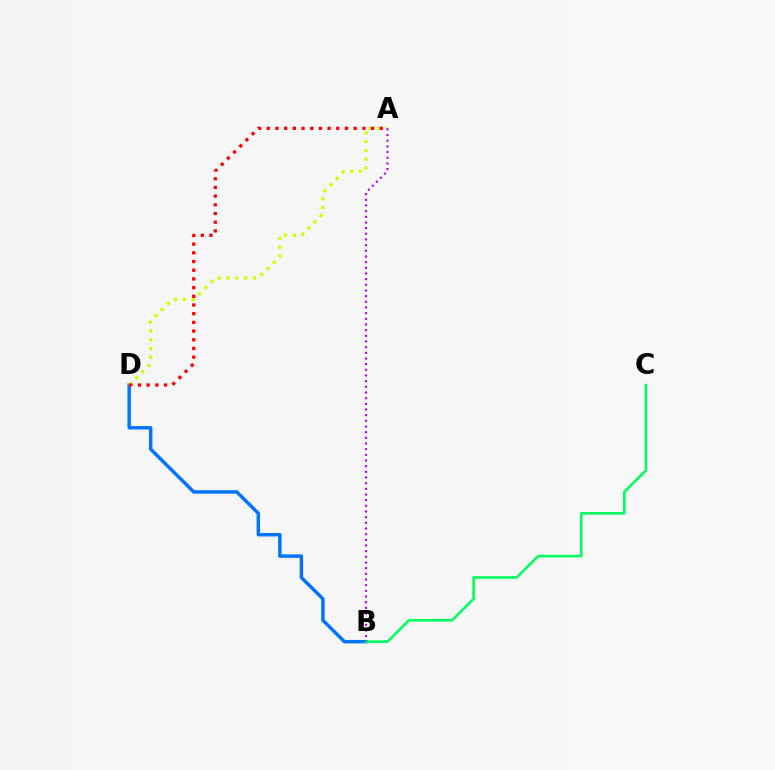{('B', 'D'): [{'color': '#0074ff', 'line_style': 'solid', 'thickness': 2.49}], ('A', 'D'): [{'color': '#d1ff00', 'line_style': 'dotted', 'thickness': 2.38}, {'color': '#ff0000', 'line_style': 'dotted', 'thickness': 2.36}], ('B', 'C'): [{'color': '#00ff5c', 'line_style': 'solid', 'thickness': 1.85}], ('A', 'B'): [{'color': '#b900ff', 'line_style': 'dotted', 'thickness': 1.54}]}